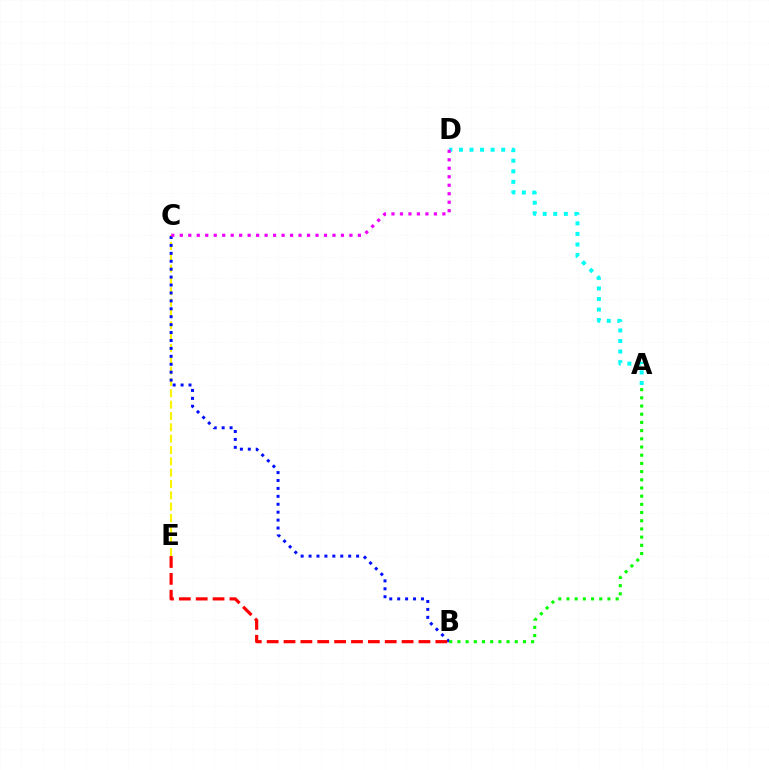{('C', 'E'): [{'color': '#fcf500', 'line_style': 'dashed', 'thickness': 1.54}], ('A', 'D'): [{'color': '#00fff6', 'line_style': 'dotted', 'thickness': 2.87}], ('B', 'C'): [{'color': '#0010ff', 'line_style': 'dotted', 'thickness': 2.15}], ('C', 'D'): [{'color': '#ee00ff', 'line_style': 'dotted', 'thickness': 2.3}], ('A', 'B'): [{'color': '#08ff00', 'line_style': 'dotted', 'thickness': 2.23}], ('B', 'E'): [{'color': '#ff0000', 'line_style': 'dashed', 'thickness': 2.29}]}